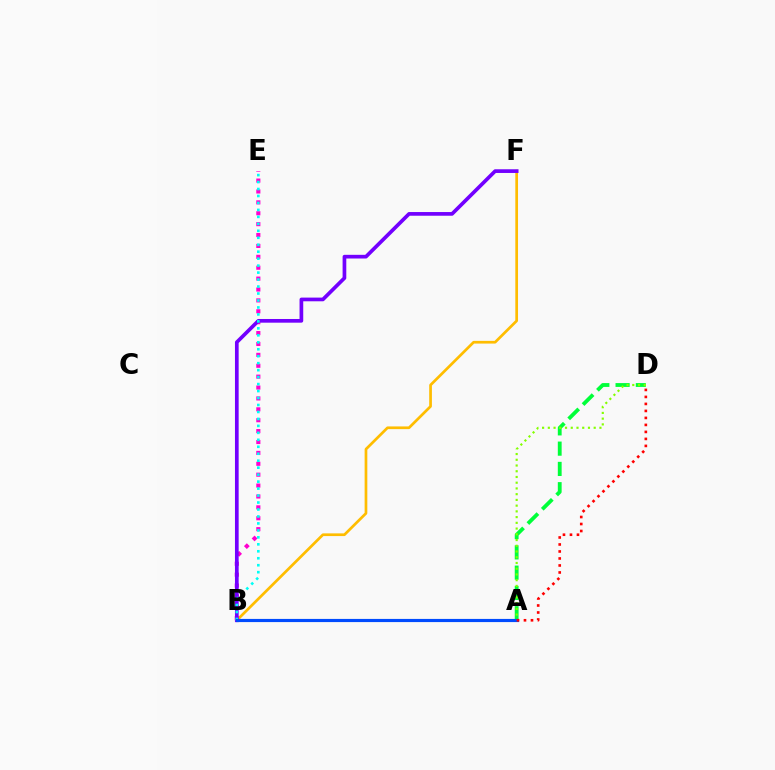{('B', 'F'): [{'color': '#ffbd00', 'line_style': 'solid', 'thickness': 1.95}, {'color': '#7200ff', 'line_style': 'solid', 'thickness': 2.66}], ('A', 'D'): [{'color': '#00ff39', 'line_style': 'dashed', 'thickness': 2.75}, {'color': '#84ff00', 'line_style': 'dotted', 'thickness': 1.56}, {'color': '#ff0000', 'line_style': 'dotted', 'thickness': 1.9}], ('B', 'E'): [{'color': '#ff00cf', 'line_style': 'dotted', 'thickness': 2.96}, {'color': '#00fff6', 'line_style': 'dotted', 'thickness': 1.89}], ('A', 'B'): [{'color': '#004bff', 'line_style': 'solid', 'thickness': 2.28}]}